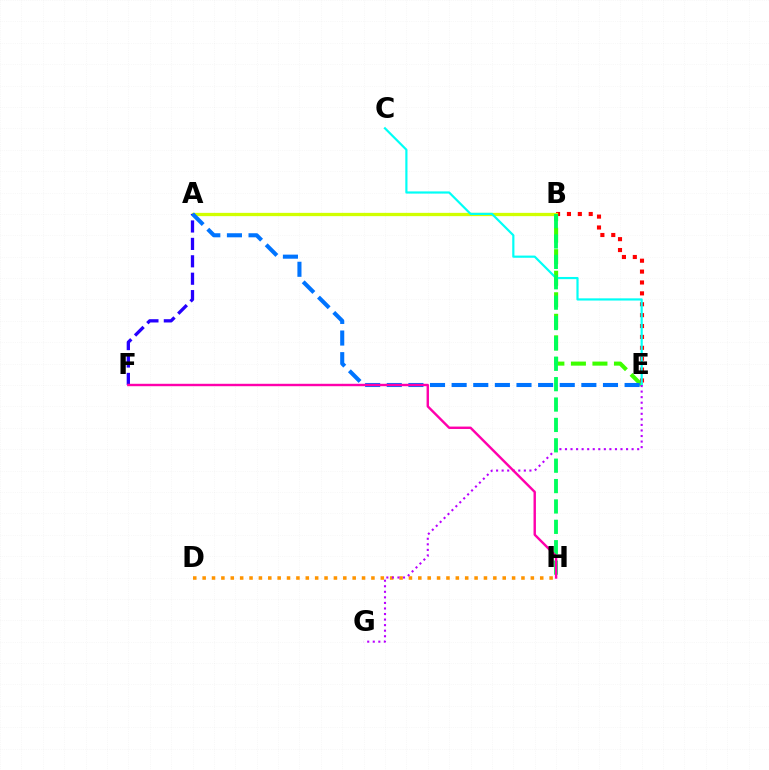{('B', 'E'): [{'color': '#3dff00', 'line_style': 'dashed', 'thickness': 2.93}, {'color': '#ff0000', 'line_style': 'dotted', 'thickness': 2.96}], ('A', 'B'): [{'color': '#d1ff00', 'line_style': 'solid', 'thickness': 2.36}], ('D', 'H'): [{'color': '#ff9400', 'line_style': 'dotted', 'thickness': 2.55}], ('C', 'E'): [{'color': '#00fff6', 'line_style': 'solid', 'thickness': 1.57}], ('E', 'G'): [{'color': '#b900ff', 'line_style': 'dotted', 'thickness': 1.51}], ('B', 'H'): [{'color': '#00ff5c', 'line_style': 'dashed', 'thickness': 2.77}], ('A', 'F'): [{'color': '#2500ff', 'line_style': 'dashed', 'thickness': 2.37}], ('A', 'E'): [{'color': '#0074ff', 'line_style': 'dashed', 'thickness': 2.94}], ('F', 'H'): [{'color': '#ff00ac', 'line_style': 'solid', 'thickness': 1.74}]}